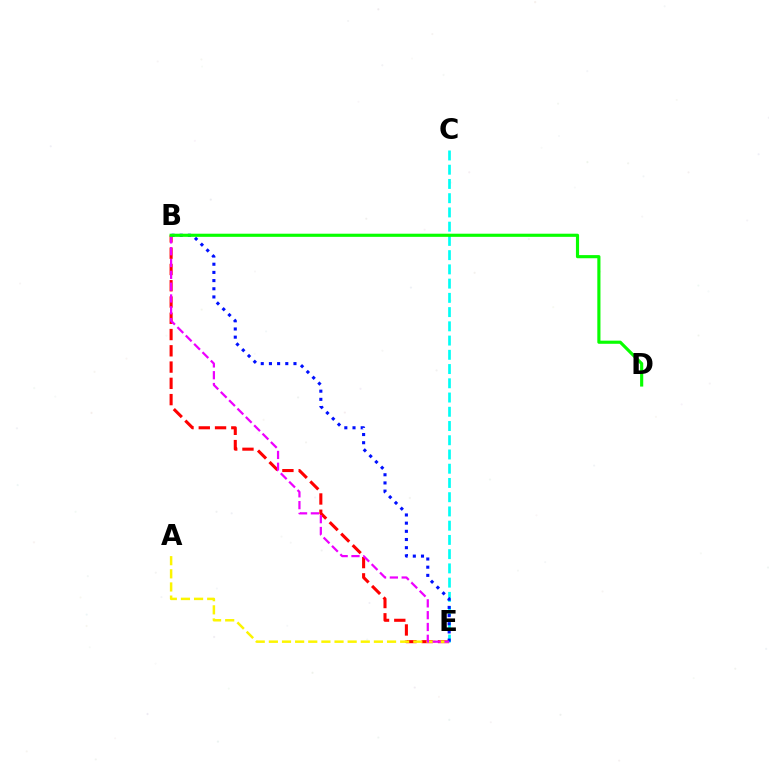{('B', 'E'): [{'color': '#ff0000', 'line_style': 'dashed', 'thickness': 2.21}, {'color': '#0010ff', 'line_style': 'dotted', 'thickness': 2.22}, {'color': '#ee00ff', 'line_style': 'dashed', 'thickness': 1.6}], ('A', 'E'): [{'color': '#fcf500', 'line_style': 'dashed', 'thickness': 1.78}], ('C', 'E'): [{'color': '#00fff6', 'line_style': 'dashed', 'thickness': 1.93}], ('B', 'D'): [{'color': '#08ff00', 'line_style': 'solid', 'thickness': 2.26}]}